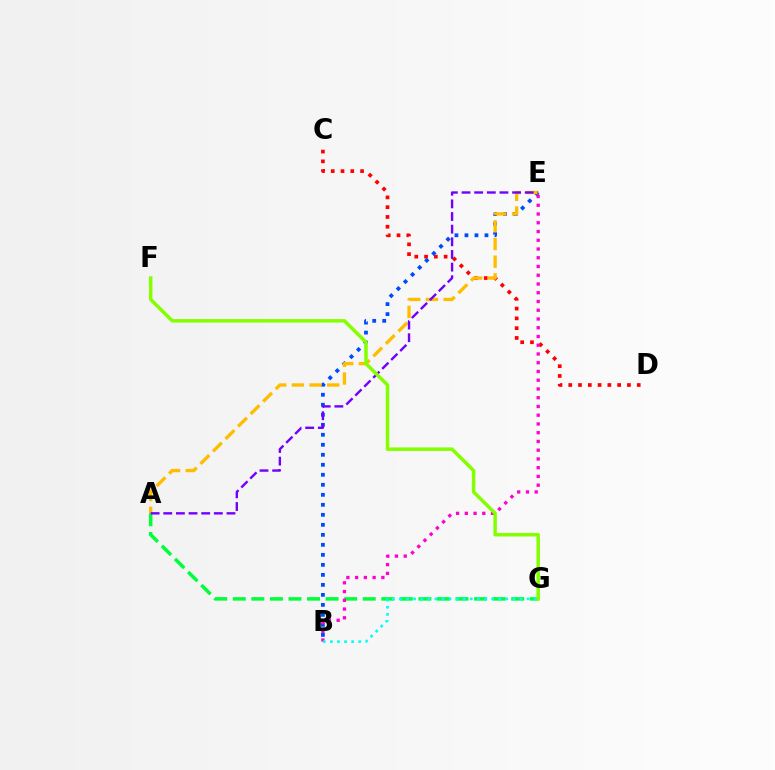{('A', 'G'): [{'color': '#00ff39', 'line_style': 'dashed', 'thickness': 2.52}], ('C', 'D'): [{'color': '#ff0000', 'line_style': 'dotted', 'thickness': 2.66}], ('B', 'E'): [{'color': '#004bff', 'line_style': 'dotted', 'thickness': 2.72}, {'color': '#ff00cf', 'line_style': 'dotted', 'thickness': 2.38}], ('A', 'E'): [{'color': '#ffbd00', 'line_style': 'dashed', 'thickness': 2.4}, {'color': '#7200ff', 'line_style': 'dashed', 'thickness': 1.72}], ('B', 'G'): [{'color': '#00fff6', 'line_style': 'dotted', 'thickness': 1.93}], ('F', 'G'): [{'color': '#84ff00', 'line_style': 'solid', 'thickness': 2.51}]}